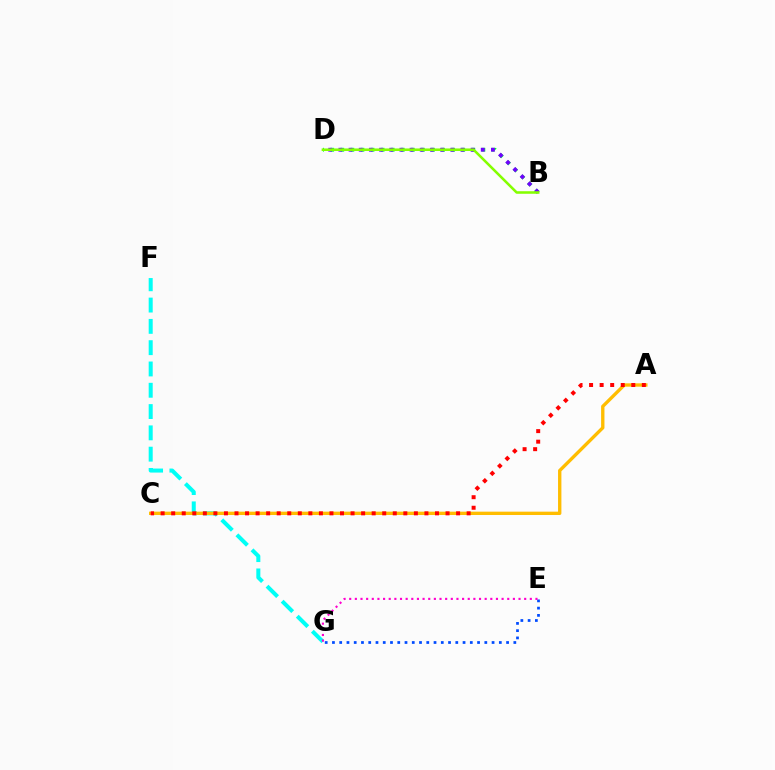{('B', 'D'): [{'color': '#00ff39', 'line_style': 'dotted', 'thickness': 2.74}, {'color': '#7200ff', 'line_style': 'dotted', 'thickness': 2.76}, {'color': '#84ff00', 'line_style': 'solid', 'thickness': 1.83}], ('E', 'G'): [{'color': '#004bff', 'line_style': 'dotted', 'thickness': 1.97}, {'color': '#ff00cf', 'line_style': 'dotted', 'thickness': 1.53}], ('F', 'G'): [{'color': '#00fff6', 'line_style': 'dashed', 'thickness': 2.89}], ('A', 'C'): [{'color': '#ffbd00', 'line_style': 'solid', 'thickness': 2.41}, {'color': '#ff0000', 'line_style': 'dotted', 'thickness': 2.87}]}